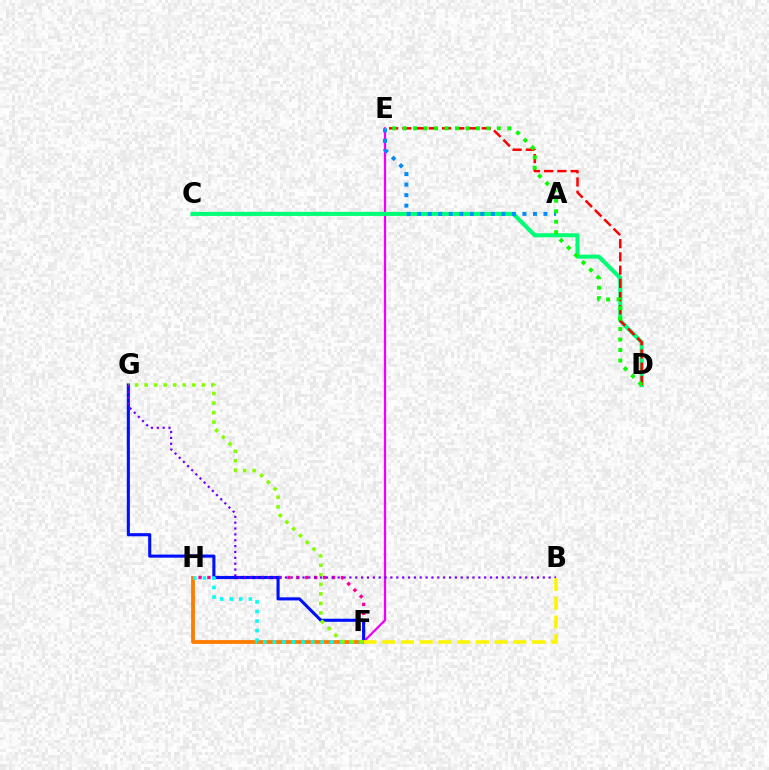{('F', 'H'): [{'color': '#ff0094', 'line_style': 'dotted', 'thickness': 2.42}, {'color': '#ff7c00', 'line_style': 'solid', 'thickness': 2.72}, {'color': '#00fff6', 'line_style': 'dotted', 'thickness': 2.6}], ('E', 'F'): [{'color': '#ee00ff', 'line_style': 'solid', 'thickness': 1.62}], ('F', 'G'): [{'color': '#0010ff', 'line_style': 'solid', 'thickness': 2.23}, {'color': '#84ff00', 'line_style': 'dotted', 'thickness': 2.59}], ('C', 'D'): [{'color': '#00ff74', 'line_style': 'solid', 'thickness': 2.92}], ('D', 'E'): [{'color': '#ff0000', 'line_style': 'dashed', 'thickness': 1.8}, {'color': '#08ff00', 'line_style': 'dotted', 'thickness': 2.84}], ('A', 'E'): [{'color': '#008cff', 'line_style': 'dotted', 'thickness': 2.86}], ('B', 'G'): [{'color': '#7200ff', 'line_style': 'dotted', 'thickness': 1.59}], ('B', 'F'): [{'color': '#fcf500', 'line_style': 'dashed', 'thickness': 2.54}]}